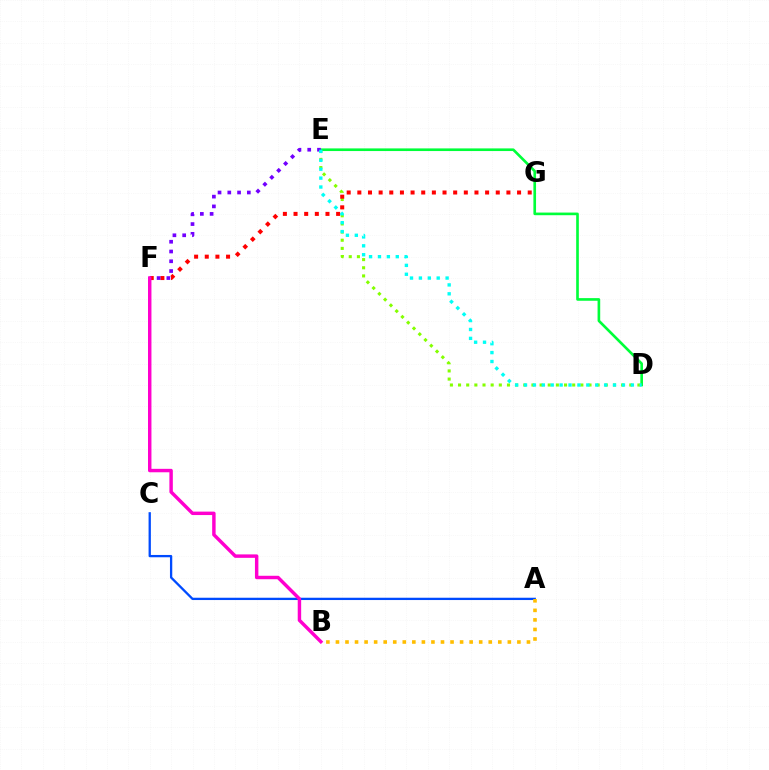{('D', 'E'): [{'color': '#84ff00', 'line_style': 'dotted', 'thickness': 2.22}, {'color': '#00ff39', 'line_style': 'solid', 'thickness': 1.91}, {'color': '#00fff6', 'line_style': 'dotted', 'thickness': 2.42}], ('F', 'G'): [{'color': '#ff0000', 'line_style': 'dotted', 'thickness': 2.89}], ('E', 'F'): [{'color': '#7200ff', 'line_style': 'dotted', 'thickness': 2.65}], ('A', 'C'): [{'color': '#004bff', 'line_style': 'solid', 'thickness': 1.66}], ('B', 'F'): [{'color': '#ff00cf', 'line_style': 'solid', 'thickness': 2.48}], ('A', 'B'): [{'color': '#ffbd00', 'line_style': 'dotted', 'thickness': 2.59}]}